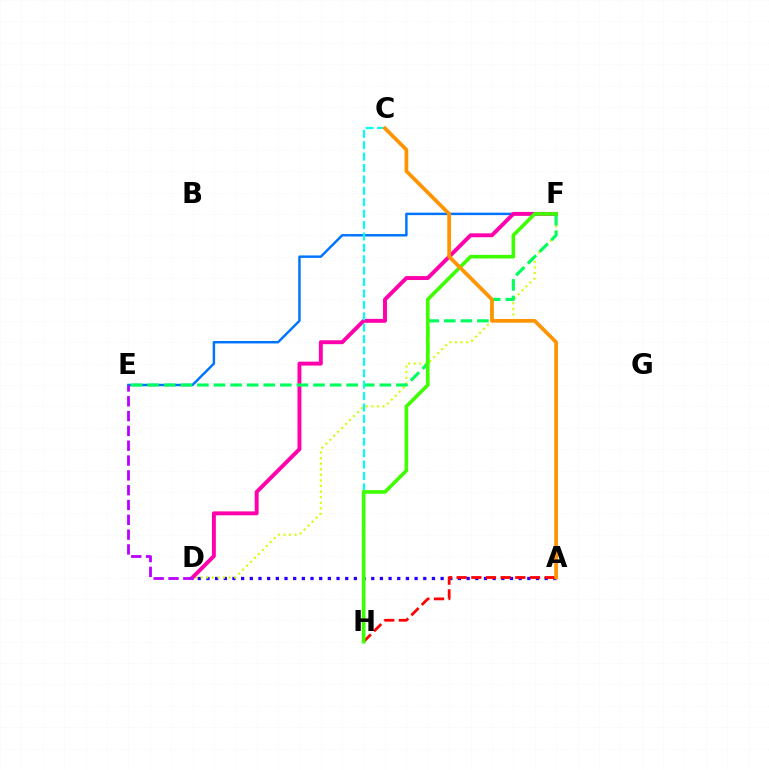{('E', 'F'): [{'color': '#0074ff', 'line_style': 'solid', 'thickness': 1.77}, {'color': '#00ff5c', 'line_style': 'dashed', 'thickness': 2.25}], ('A', 'D'): [{'color': '#2500ff', 'line_style': 'dotted', 'thickness': 2.36}], ('D', 'F'): [{'color': '#d1ff00', 'line_style': 'dotted', 'thickness': 1.52}, {'color': '#ff00ac', 'line_style': 'solid', 'thickness': 2.82}], ('A', 'H'): [{'color': '#ff0000', 'line_style': 'dashed', 'thickness': 1.99}], ('C', 'H'): [{'color': '#00fff6', 'line_style': 'dashed', 'thickness': 1.55}], ('D', 'E'): [{'color': '#b900ff', 'line_style': 'dashed', 'thickness': 2.01}], ('F', 'H'): [{'color': '#3dff00', 'line_style': 'solid', 'thickness': 2.6}], ('A', 'C'): [{'color': '#ff9400', 'line_style': 'solid', 'thickness': 2.69}]}